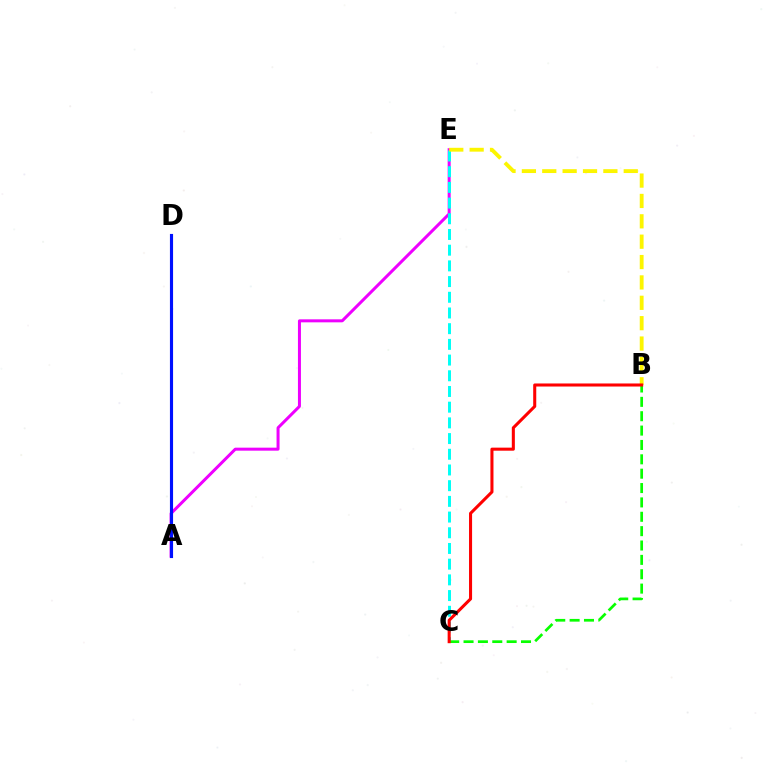{('A', 'E'): [{'color': '#ee00ff', 'line_style': 'solid', 'thickness': 2.17}], ('C', 'E'): [{'color': '#00fff6', 'line_style': 'dashed', 'thickness': 2.13}], ('B', 'E'): [{'color': '#fcf500', 'line_style': 'dashed', 'thickness': 2.77}], ('B', 'C'): [{'color': '#08ff00', 'line_style': 'dashed', 'thickness': 1.95}, {'color': '#ff0000', 'line_style': 'solid', 'thickness': 2.2}], ('A', 'D'): [{'color': '#0010ff', 'line_style': 'solid', 'thickness': 2.25}]}